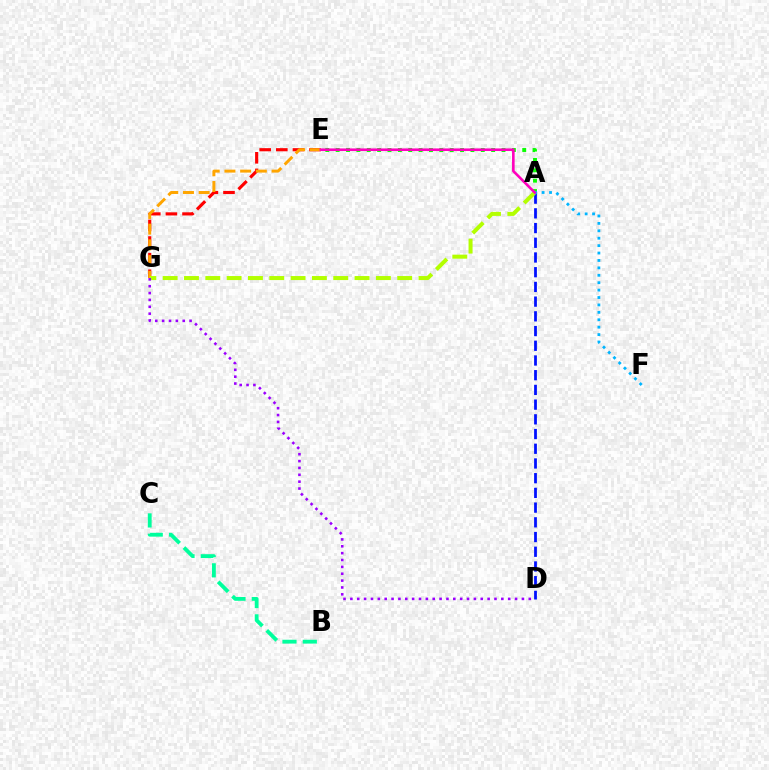{('E', 'G'): [{'color': '#ff0000', 'line_style': 'dashed', 'thickness': 2.26}, {'color': '#ffa500', 'line_style': 'dashed', 'thickness': 2.13}], ('A', 'E'): [{'color': '#08ff00', 'line_style': 'dotted', 'thickness': 2.82}, {'color': '#ff00bd', 'line_style': 'solid', 'thickness': 1.87}], ('A', 'D'): [{'color': '#0010ff', 'line_style': 'dashed', 'thickness': 2.0}], ('B', 'C'): [{'color': '#00ff9d', 'line_style': 'dashed', 'thickness': 2.76}], ('A', 'G'): [{'color': '#b3ff00', 'line_style': 'dashed', 'thickness': 2.9}], ('A', 'F'): [{'color': '#00b5ff', 'line_style': 'dotted', 'thickness': 2.01}], ('D', 'G'): [{'color': '#9b00ff', 'line_style': 'dotted', 'thickness': 1.86}]}